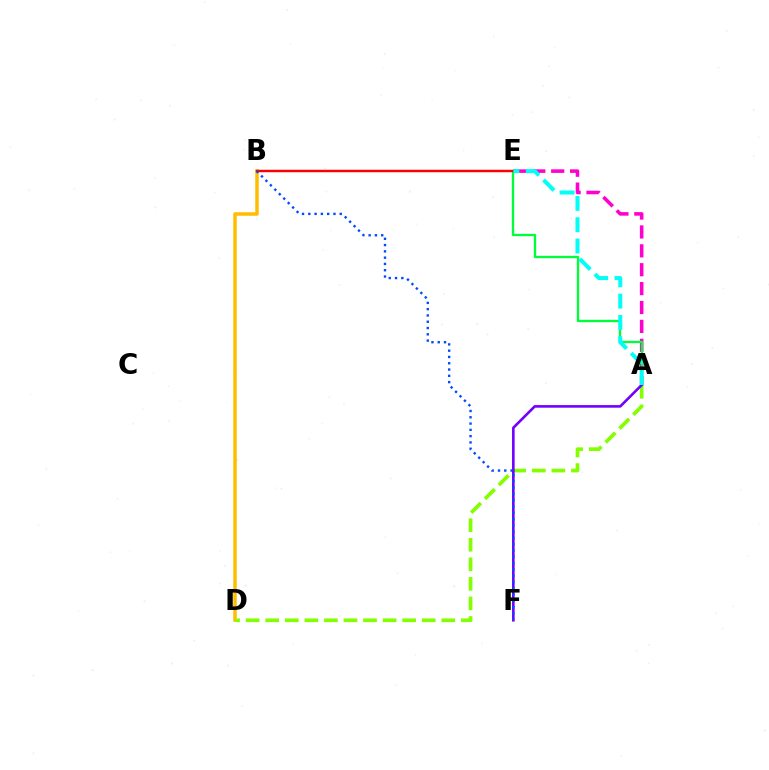{('A', 'E'): [{'color': '#ff00cf', 'line_style': 'dashed', 'thickness': 2.57}, {'color': '#00ff39', 'line_style': 'solid', 'thickness': 1.68}, {'color': '#00fff6', 'line_style': 'dashed', 'thickness': 2.9}], ('B', 'D'): [{'color': '#ffbd00', 'line_style': 'solid', 'thickness': 2.52}], ('A', 'D'): [{'color': '#84ff00', 'line_style': 'dashed', 'thickness': 2.66}], ('A', 'F'): [{'color': '#7200ff', 'line_style': 'solid', 'thickness': 1.88}], ('B', 'E'): [{'color': '#ff0000', 'line_style': 'solid', 'thickness': 1.77}], ('B', 'F'): [{'color': '#004bff', 'line_style': 'dotted', 'thickness': 1.71}]}